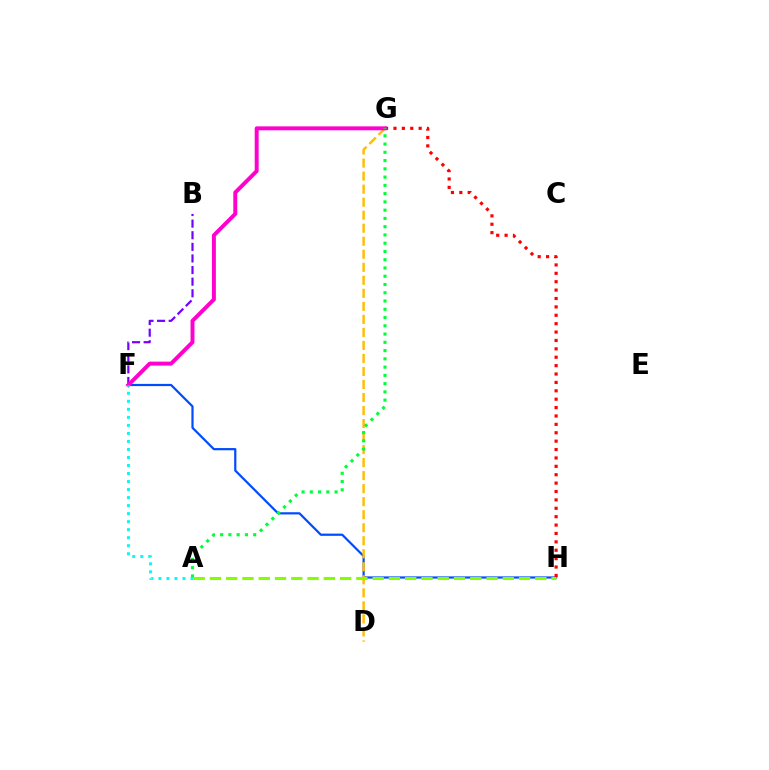{('B', 'F'): [{'color': '#7200ff', 'line_style': 'dashed', 'thickness': 1.58}], ('F', 'H'): [{'color': '#004bff', 'line_style': 'solid', 'thickness': 1.59}], ('D', 'G'): [{'color': '#ffbd00', 'line_style': 'dashed', 'thickness': 1.77}], ('A', 'H'): [{'color': '#84ff00', 'line_style': 'dashed', 'thickness': 2.21}], ('G', 'H'): [{'color': '#ff0000', 'line_style': 'dotted', 'thickness': 2.28}], ('F', 'G'): [{'color': '#ff00cf', 'line_style': 'solid', 'thickness': 2.84}], ('A', 'G'): [{'color': '#00ff39', 'line_style': 'dotted', 'thickness': 2.24}], ('A', 'F'): [{'color': '#00fff6', 'line_style': 'dotted', 'thickness': 2.18}]}